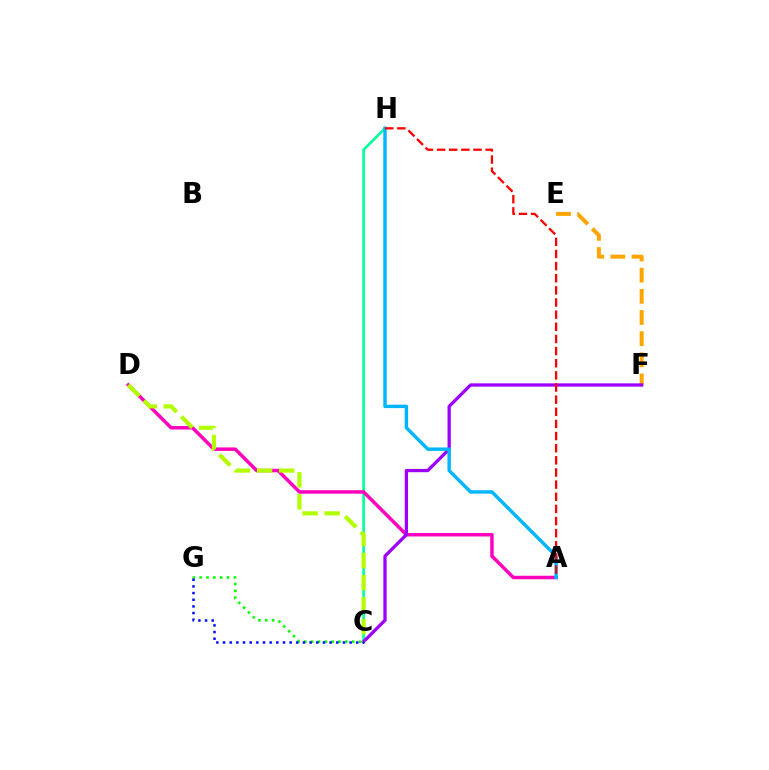{('E', 'F'): [{'color': '#ffa500', 'line_style': 'dashed', 'thickness': 2.87}], ('C', 'H'): [{'color': '#00ff9d', 'line_style': 'solid', 'thickness': 1.9}], ('A', 'D'): [{'color': '#ff00bd', 'line_style': 'solid', 'thickness': 2.5}], ('C', 'G'): [{'color': '#08ff00', 'line_style': 'dotted', 'thickness': 1.86}, {'color': '#0010ff', 'line_style': 'dotted', 'thickness': 1.81}], ('C', 'F'): [{'color': '#9b00ff', 'line_style': 'solid', 'thickness': 2.36}], ('C', 'D'): [{'color': '#b3ff00', 'line_style': 'dashed', 'thickness': 3.0}], ('A', 'H'): [{'color': '#00b5ff', 'line_style': 'solid', 'thickness': 2.46}, {'color': '#ff0000', 'line_style': 'dashed', 'thickness': 1.65}]}